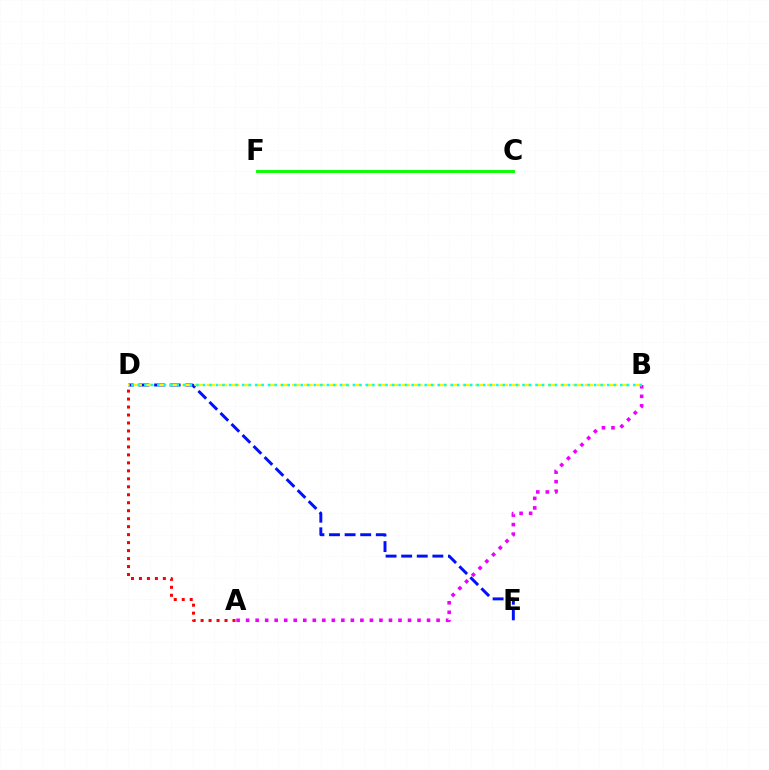{('A', 'D'): [{'color': '#ff0000', 'line_style': 'dotted', 'thickness': 2.17}], ('A', 'B'): [{'color': '#ee00ff', 'line_style': 'dotted', 'thickness': 2.59}], ('D', 'E'): [{'color': '#0010ff', 'line_style': 'dashed', 'thickness': 2.12}], ('C', 'F'): [{'color': '#08ff00', 'line_style': 'solid', 'thickness': 2.1}], ('B', 'D'): [{'color': '#fcf500', 'line_style': 'dashed', 'thickness': 1.66}, {'color': '#00fff6', 'line_style': 'dotted', 'thickness': 1.77}]}